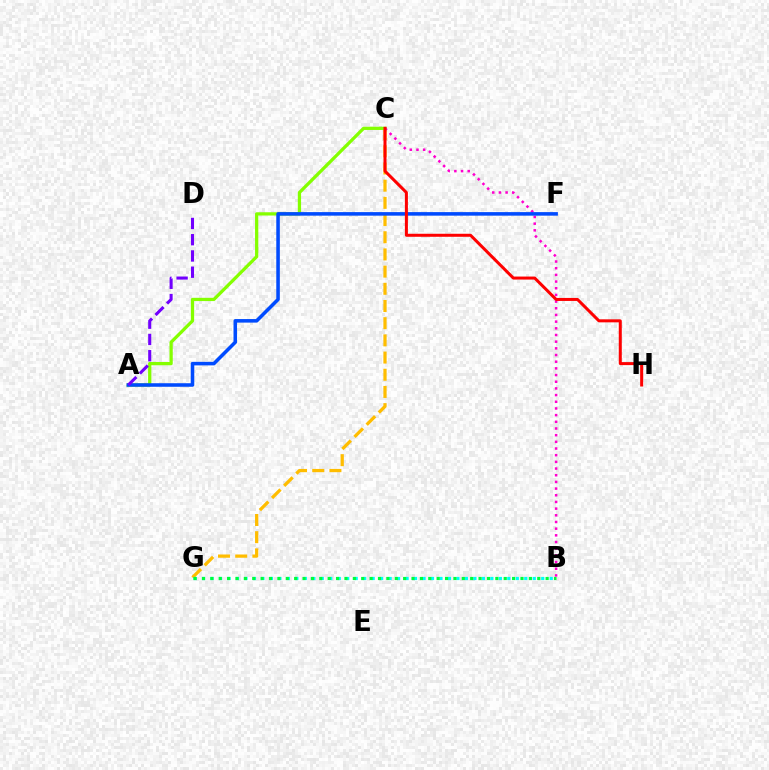{('C', 'G'): [{'color': '#ffbd00', 'line_style': 'dashed', 'thickness': 2.34}], ('B', 'G'): [{'color': '#00fff6', 'line_style': 'dotted', 'thickness': 2.3}, {'color': '#00ff39', 'line_style': 'dotted', 'thickness': 2.28}], ('A', 'C'): [{'color': '#84ff00', 'line_style': 'solid', 'thickness': 2.35}], ('B', 'C'): [{'color': '#ff00cf', 'line_style': 'dotted', 'thickness': 1.81}], ('A', 'F'): [{'color': '#004bff', 'line_style': 'solid', 'thickness': 2.56}], ('C', 'H'): [{'color': '#ff0000', 'line_style': 'solid', 'thickness': 2.17}], ('A', 'D'): [{'color': '#7200ff', 'line_style': 'dashed', 'thickness': 2.21}]}